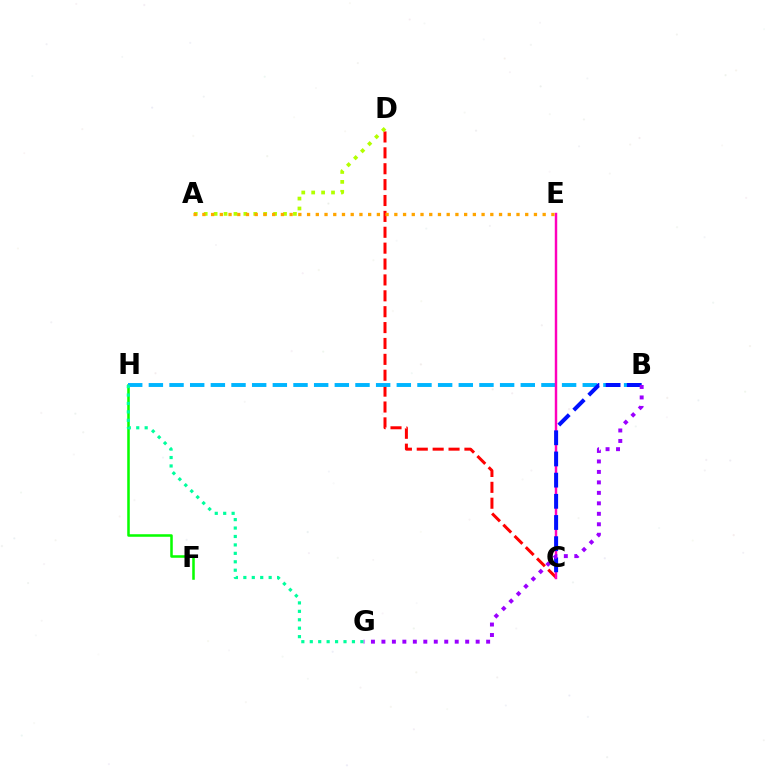{('F', 'H'): [{'color': '#08ff00', 'line_style': 'solid', 'thickness': 1.83}], ('C', 'D'): [{'color': '#ff0000', 'line_style': 'dashed', 'thickness': 2.16}], ('A', 'D'): [{'color': '#b3ff00', 'line_style': 'dotted', 'thickness': 2.69}], ('B', 'H'): [{'color': '#00b5ff', 'line_style': 'dashed', 'thickness': 2.81}], ('C', 'E'): [{'color': '#ff00bd', 'line_style': 'solid', 'thickness': 1.76}], ('B', 'C'): [{'color': '#0010ff', 'line_style': 'dashed', 'thickness': 2.88}], ('B', 'G'): [{'color': '#9b00ff', 'line_style': 'dotted', 'thickness': 2.85}], ('G', 'H'): [{'color': '#00ff9d', 'line_style': 'dotted', 'thickness': 2.29}], ('A', 'E'): [{'color': '#ffa500', 'line_style': 'dotted', 'thickness': 2.37}]}